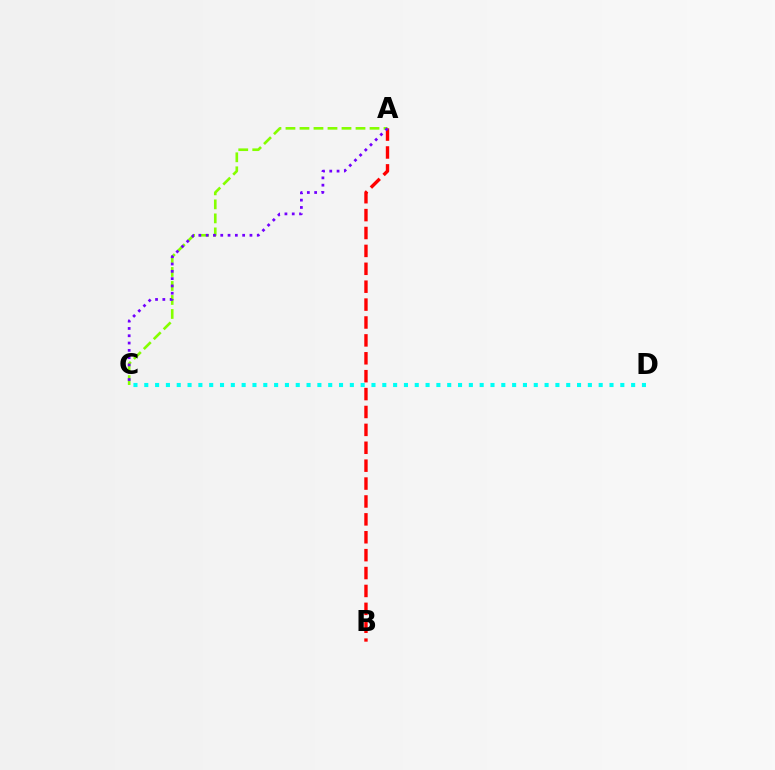{('A', 'B'): [{'color': '#ff0000', 'line_style': 'dashed', 'thickness': 2.43}], ('A', 'C'): [{'color': '#84ff00', 'line_style': 'dashed', 'thickness': 1.9}, {'color': '#7200ff', 'line_style': 'dotted', 'thickness': 1.98}], ('C', 'D'): [{'color': '#00fff6', 'line_style': 'dotted', 'thickness': 2.94}]}